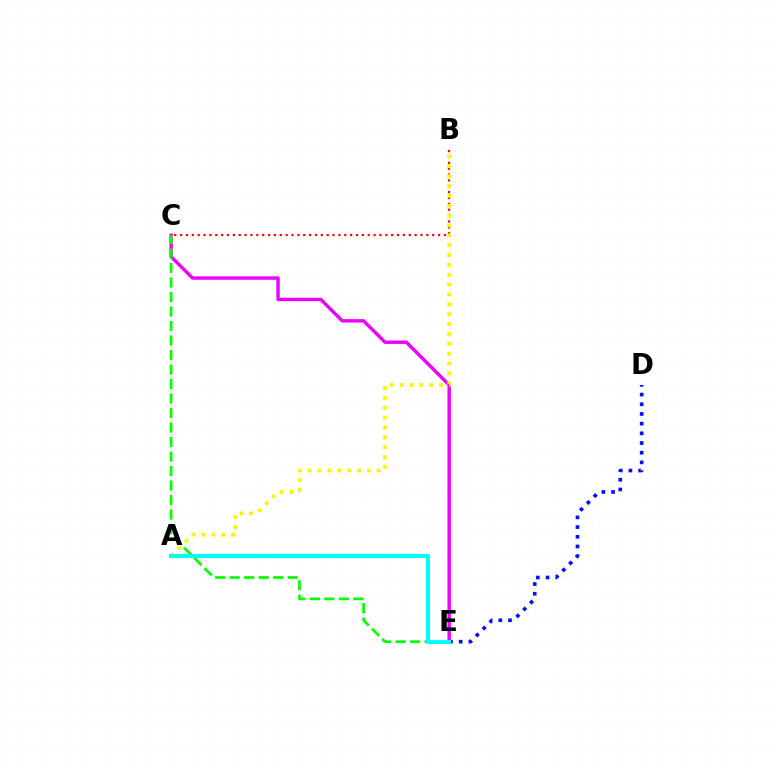{('C', 'E'): [{'color': '#ee00ff', 'line_style': 'solid', 'thickness': 2.46}, {'color': '#08ff00', 'line_style': 'dashed', 'thickness': 1.97}], ('B', 'C'): [{'color': '#ff0000', 'line_style': 'dotted', 'thickness': 1.59}], ('D', 'E'): [{'color': '#0010ff', 'line_style': 'dotted', 'thickness': 2.63}], ('A', 'B'): [{'color': '#fcf500', 'line_style': 'dotted', 'thickness': 2.68}], ('A', 'E'): [{'color': '#00fff6', 'line_style': 'solid', 'thickness': 2.98}]}